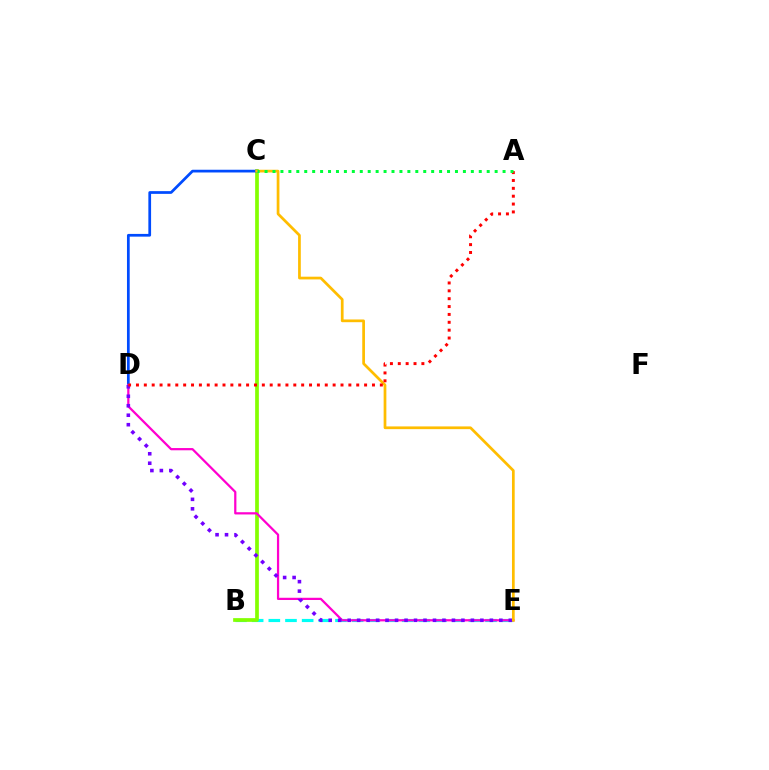{('B', 'E'): [{'color': '#00fff6', 'line_style': 'dashed', 'thickness': 2.26}], ('B', 'C'): [{'color': '#84ff00', 'line_style': 'solid', 'thickness': 2.67}], ('C', 'D'): [{'color': '#004bff', 'line_style': 'solid', 'thickness': 1.97}], ('D', 'E'): [{'color': '#ff00cf', 'line_style': 'solid', 'thickness': 1.61}, {'color': '#7200ff', 'line_style': 'dotted', 'thickness': 2.58}], ('C', 'E'): [{'color': '#ffbd00', 'line_style': 'solid', 'thickness': 1.96}], ('A', 'D'): [{'color': '#ff0000', 'line_style': 'dotted', 'thickness': 2.14}], ('A', 'C'): [{'color': '#00ff39', 'line_style': 'dotted', 'thickness': 2.16}]}